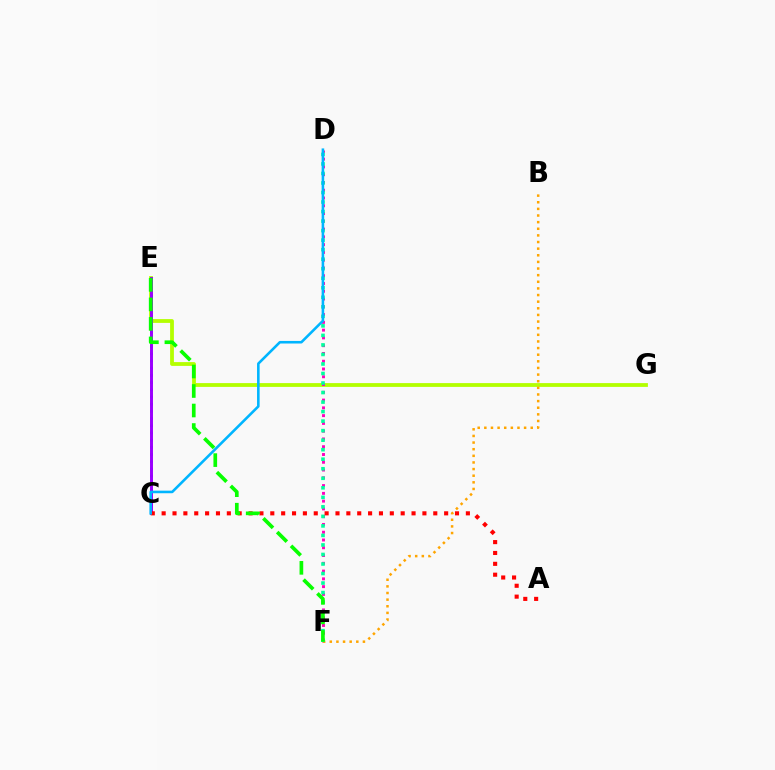{('E', 'G'): [{'color': '#b3ff00', 'line_style': 'solid', 'thickness': 2.74}], ('C', 'E'): [{'color': '#0010ff', 'line_style': 'dotted', 'thickness': 1.96}, {'color': '#9b00ff', 'line_style': 'solid', 'thickness': 2.12}], ('D', 'F'): [{'color': '#ff00bd', 'line_style': 'dotted', 'thickness': 2.11}, {'color': '#00ff9d', 'line_style': 'dotted', 'thickness': 2.59}], ('B', 'F'): [{'color': '#ffa500', 'line_style': 'dotted', 'thickness': 1.8}], ('A', 'C'): [{'color': '#ff0000', 'line_style': 'dotted', 'thickness': 2.95}], ('C', 'D'): [{'color': '#00b5ff', 'line_style': 'solid', 'thickness': 1.86}], ('E', 'F'): [{'color': '#08ff00', 'line_style': 'dashed', 'thickness': 2.65}]}